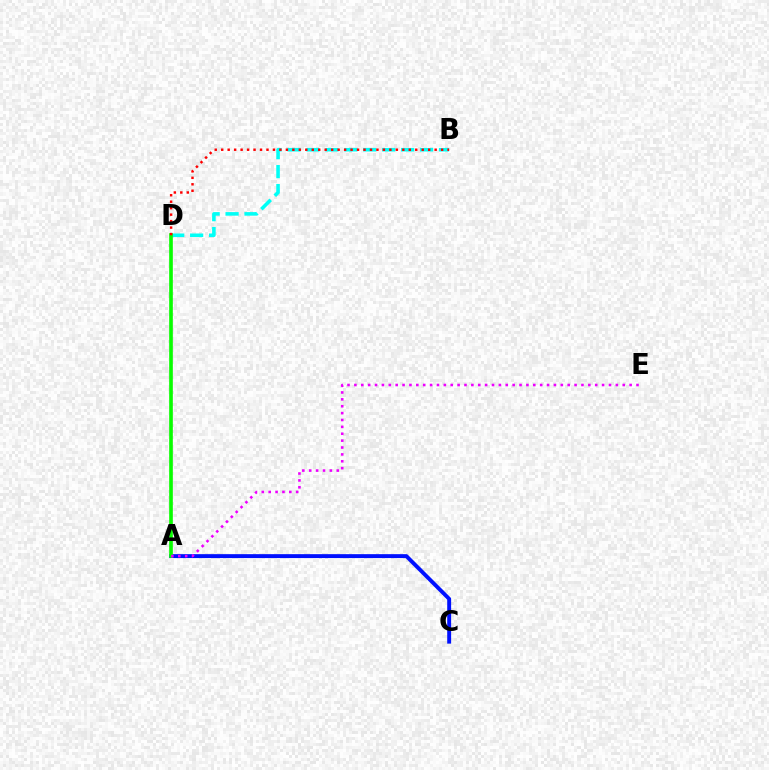{('A', 'C'): [{'color': '#0010ff', 'line_style': 'solid', 'thickness': 2.81}], ('A', 'D'): [{'color': '#fcf500', 'line_style': 'solid', 'thickness': 1.53}, {'color': '#08ff00', 'line_style': 'solid', 'thickness': 2.62}], ('B', 'D'): [{'color': '#00fff6', 'line_style': 'dashed', 'thickness': 2.57}, {'color': '#ff0000', 'line_style': 'dotted', 'thickness': 1.76}], ('A', 'E'): [{'color': '#ee00ff', 'line_style': 'dotted', 'thickness': 1.87}]}